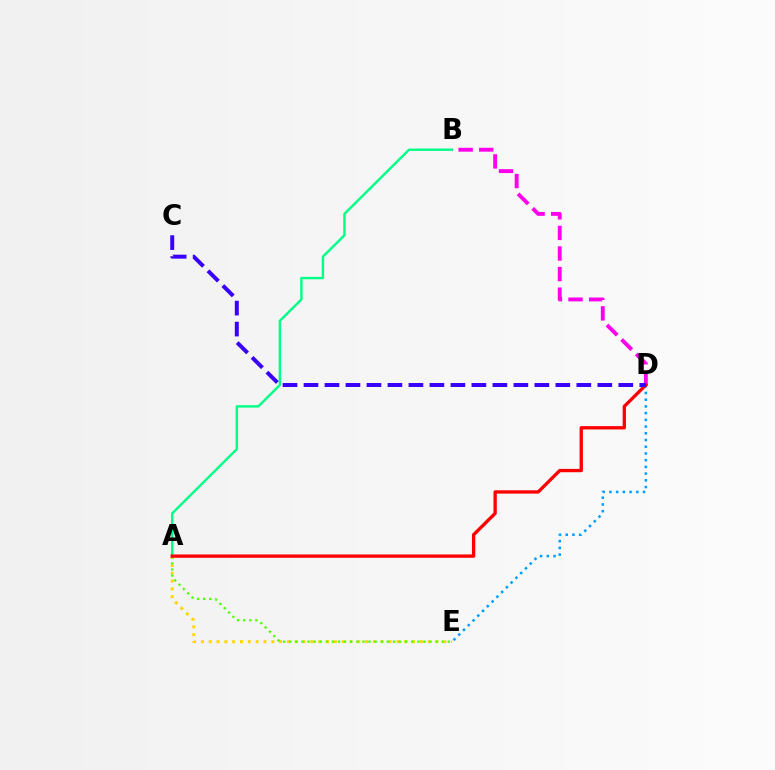{('A', 'E'): [{'color': '#ffd500', 'line_style': 'dotted', 'thickness': 2.12}, {'color': '#4fff00', 'line_style': 'dotted', 'thickness': 1.66}], ('A', 'B'): [{'color': '#00ff86', 'line_style': 'solid', 'thickness': 1.73}], ('B', 'D'): [{'color': '#ff00ed', 'line_style': 'dashed', 'thickness': 2.8}], ('D', 'E'): [{'color': '#009eff', 'line_style': 'dotted', 'thickness': 1.83}], ('A', 'D'): [{'color': '#ff0000', 'line_style': 'solid', 'thickness': 2.39}], ('C', 'D'): [{'color': '#3700ff', 'line_style': 'dashed', 'thickness': 2.85}]}